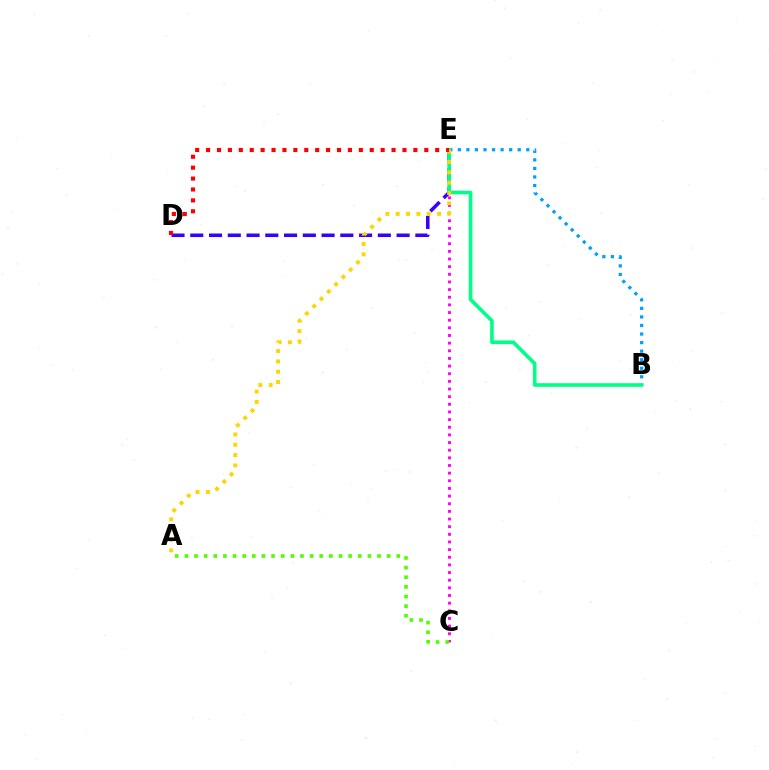{('C', 'E'): [{'color': '#ff00ed', 'line_style': 'dotted', 'thickness': 2.08}], ('D', 'E'): [{'color': '#3700ff', 'line_style': 'dashed', 'thickness': 2.55}, {'color': '#ff0000', 'line_style': 'dotted', 'thickness': 2.96}], ('B', 'E'): [{'color': '#009eff', 'line_style': 'dotted', 'thickness': 2.32}, {'color': '#00ff86', 'line_style': 'solid', 'thickness': 2.61}], ('A', 'C'): [{'color': '#4fff00', 'line_style': 'dotted', 'thickness': 2.62}], ('A', 'E'): [{'color': '#ffd500', 'line_style': 'dotted', 'thickness': 2.81}]}